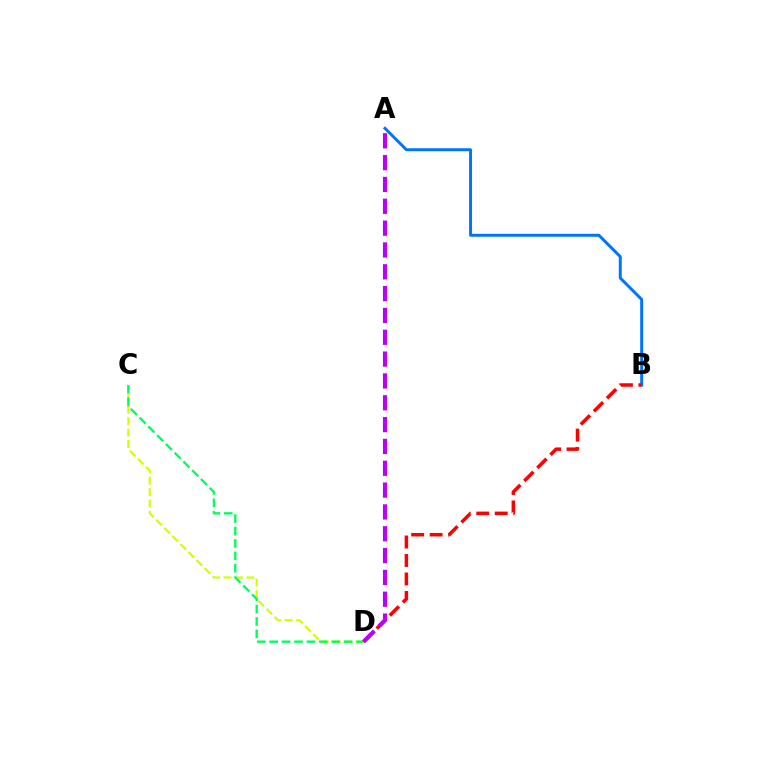{('A', 'B'): [{'color': '#0074ff', 'line_style': 'solid', 'thickness': 2.13}], ('C', 'D'): [{'color': '#d1ff00', 'line_style': 'dashed', 'thickness': 1.55}, {'color': '#00ff5c', 'line_style': 'dashed', 'thickness': 1.69}], ('B', 'D'): [{'color': '#ff0000', 'line_style': 'dashed', 'thickness': 2.51}], ('A', 'D'): [{'color': '#b900ff', 'line_style': 'dashed', 'thickness': 2.97}]}